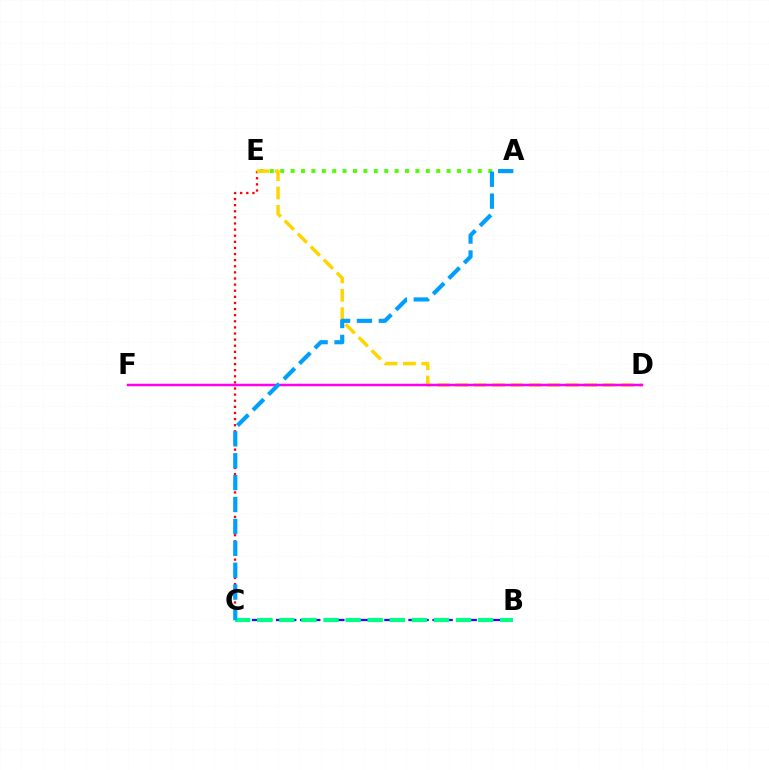{('C', 'E'): [{'color': '#ff0000', 'line_style': 'dotted', 'thickness': 1.66}], ('B', 'C'): [{'color': '#3700ff', 'line_style': 'dashed', 'thickness': 1.63}, {'color': '#00ff86', 'line_style': 'dashed', 'thickness': 3.0}], ('A', 'E'): [{'color': '#4fff00', 'line_style': 'dotted', 'thickness': 2.83}], ('D', 'E'): [{'color': '#ffd500', 'line_style': 'dashed', 'thickness': 2.5}], ('D', 'F'): [{'color': '#ff00ed', 'line_style': 'solid', 'thickness': 1.78}], ('A', 'C'): [{'color': '#009eff', 'line_style': 'dashed', 'thickness': 2.97}]}